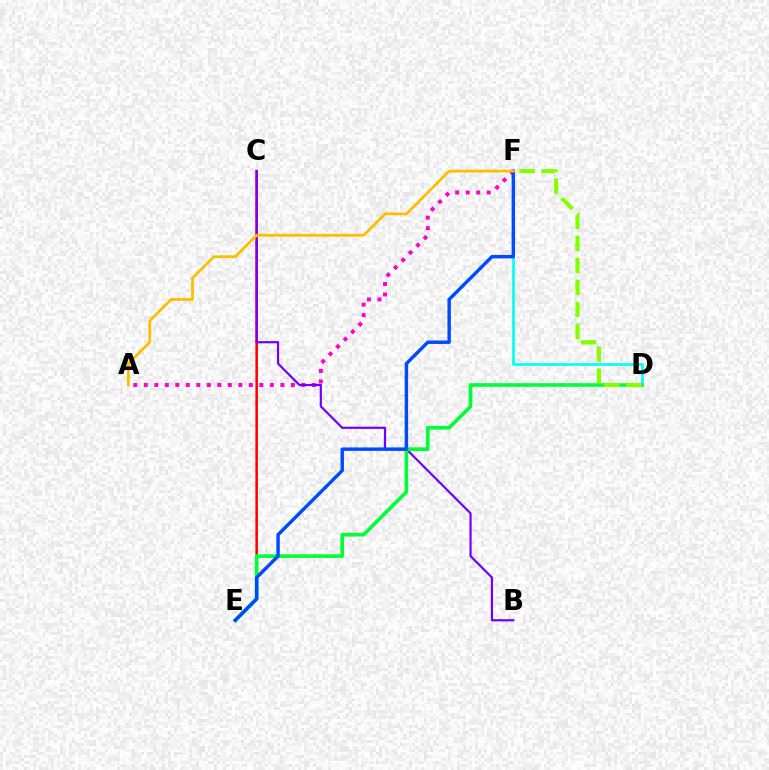{('C', 'E'): [{'color': '#ff0000', 'line_style': 'solid', 'thickness': 1.83}], ('D', 'F'): [{'color': '#00fff6', 'line_style': 'solid', 'thickness': 1.93}, {'color': '#84ff00', 'line_style': 'dashed', 'thickness': 2.99}], ('A', 'F'): [{'color': '#ff00cf', 'line_style': 'dotted', 'thickness': 2.85}, {'color': '#ffbd00', 'line_style': 'solid', 'thickness': 1.98}], ('B', 'C'): [{'color': '#7200ff', 'line_style': 'solid', 'thickness': 1.58}], ('D', 'E'): [{'color': '#00ff39', 'line_style': 'solid', 'thickness': 2.62}], ('E', 'F'): [{'color': '#004bff', 'line_style': 'solid', 'thickness': 2.47}]}